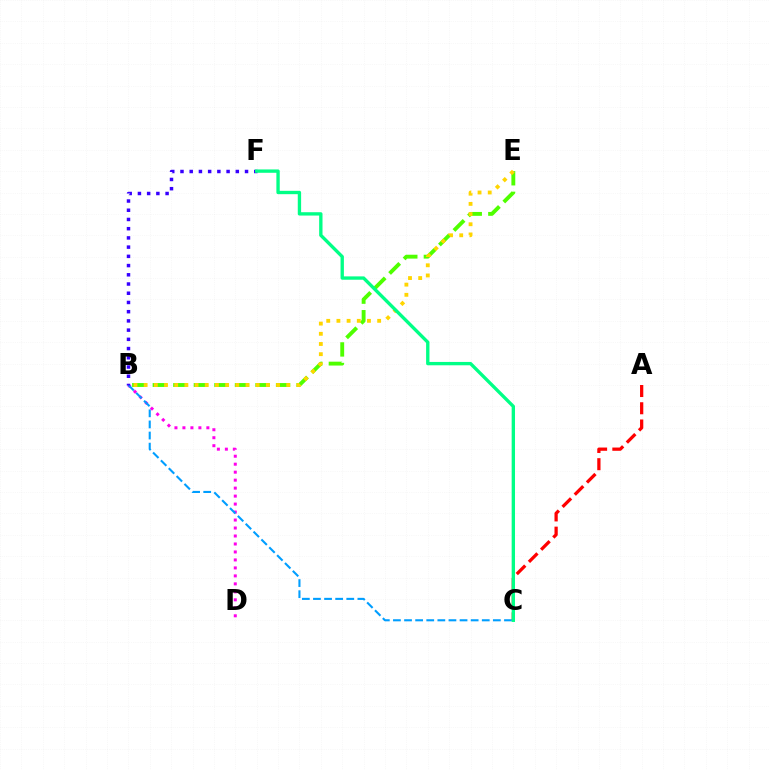{('B', 'D'): [{'color': '#ff00ed', 'line_style': 'dotted', 'thickness': 2.17}], ('B', 'C'): [{'color': '#009eff', 'line_style': 'dashed', 'thickness': 1.51}], ('B', 'E'): [{'color': '#4fff00', 'line_style': 'dashed', 'thickness': 2.79}, {'color': '#ffd500', 'line_style': 'dotted', 'thickness': 2.77}], ('A', 'C'): [{'color': '#ff0000', 'line_style': 'dashed', 'thickness': 2.34}], ('B', 'F'): [{'color': '#3700ff', 'line_style': 'dotted', 'thickness': 2.51}], ('C', 'F'): [{'color': '#00ff86', 'line_style': 'solid', 'thickness': 2.41}]}